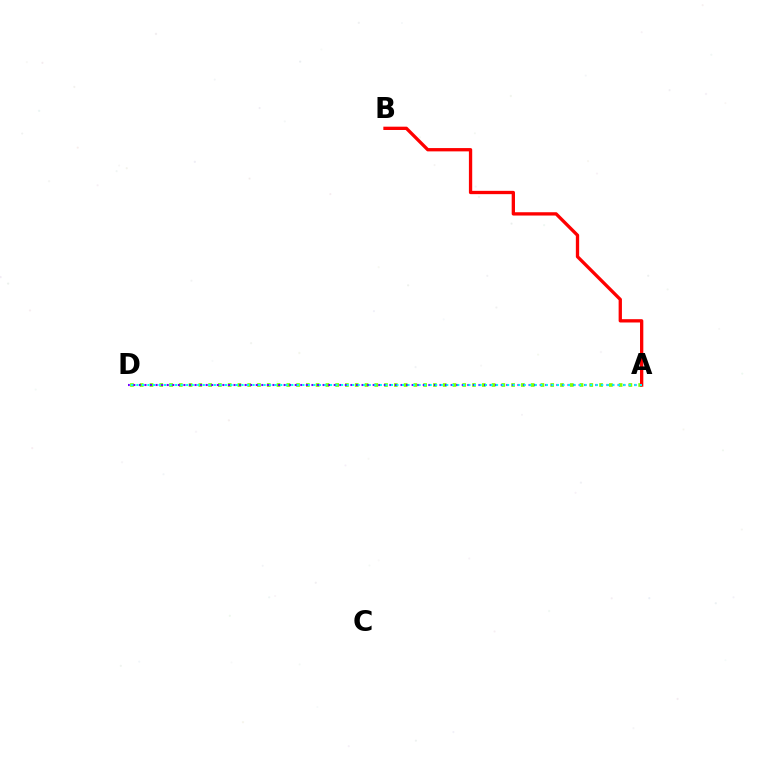{('A', 'D'): [{'color': '#84ff00', 'line_style': 'dotted', 'thickness': 2.66}, {'color': '#7200ff', 'line_style': 'dotted', 'thickness': 1.51}, {'color': '#00fff6', 'line_style': 'dotted', 'thickness': 1.5}], ('A', 'B'): [{'color': '#ff0000', 'line_style': 'solid', 'thickness': 2.38}]}